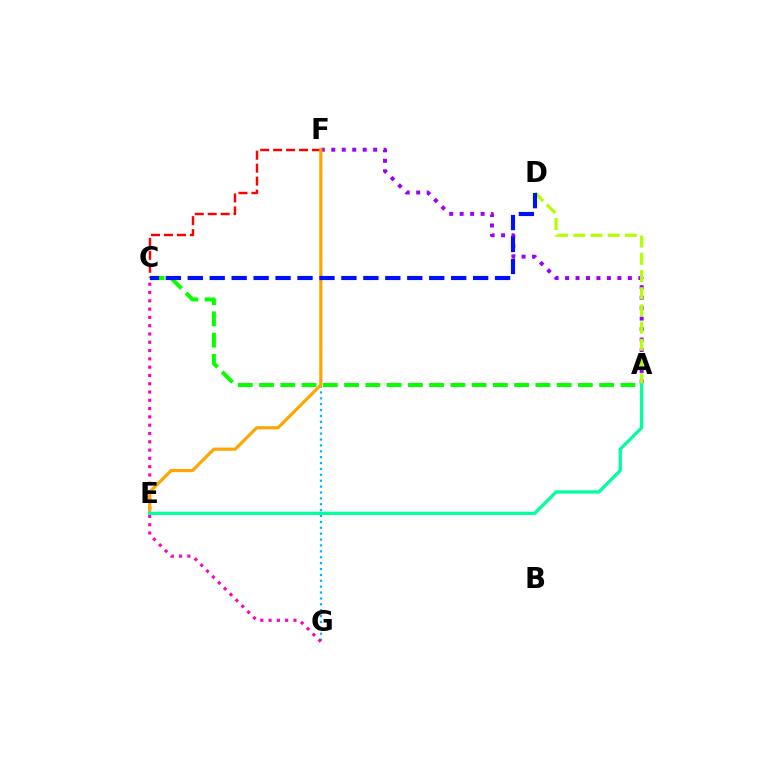{('F', 'G'): [{'color': '#00b5ff', 'line_style': 'dotted', 'thickness': 1.6}], ('A', 'F'): [{'color': '#9b00ff', 'line_style': 'dotted', 'thickness': 2.84}], ('A', 'D'): [{'color': '#b3ff00', 'line_style': 'dashed', 'thickness': 2.34}], ('C', 'F'): [{'color': '#ff0000', 'line_style': 'dashed', 'thickness': 1.76}], ('A', 'C'): [{'color': '#08ff00', 'line_style': 'dashed', 'thickness': 2.89}], ('C', 'G'): [{'color': '#ff00bd', 'line_style': 'dotted', 'thickness': 2.25}], ('E', 'F'): [{'color': '#ffa500', 'line_style': 'solid', 'thickness': 2.27}], ('C', 'D'): [{'color': '#0010ff', 'line_style': 'dashed', 'thickness': 2.98}], ('A', 'E'): [{'color': '#00ff9d', 'line_style': 'solid', 'thickness': 2.35}]}